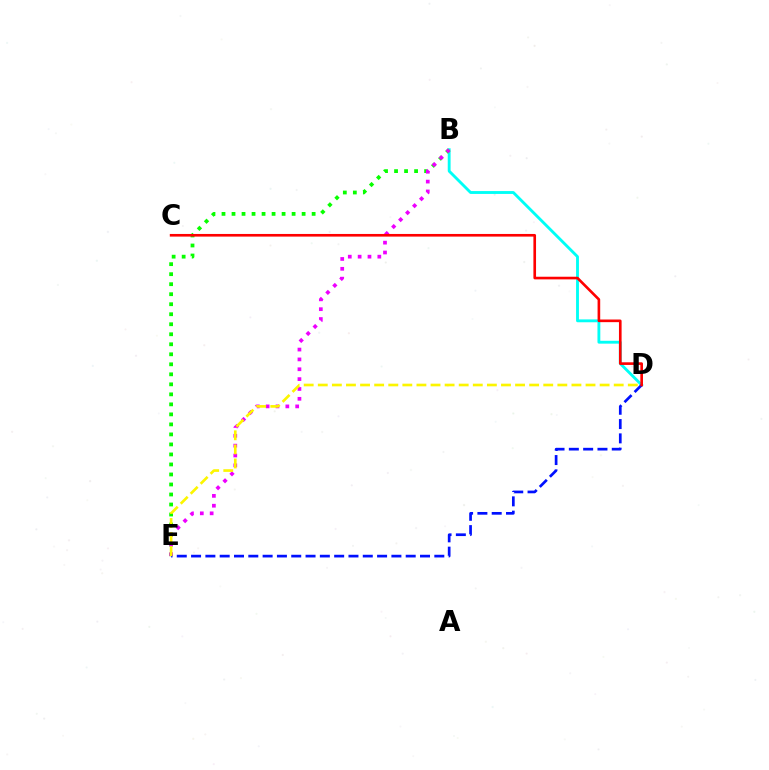{('B', 'D'): [{'color': '#00fff6', 'line_style': 'solid', 'thickness': 2.06}], ('B', 'E'): [{'color': '#08ff00', 'line_style': 'dotted', 'thickness': 2.72}, {'color': '#ee00ff', 'line_style': 'dotted', 'thickness': 2.68}], ('D', 'E'): [{'color': '#0010ff', 'line_style': 'dashed', 'thickness': 1.94}, {'color': '#fcf500', 'line_style': 'dashed', 'thickness': 1.91}], ('C', 'D'): [{'color': '#ff0000', 'line_style': 'solid', 'thickness': 1.9}]}